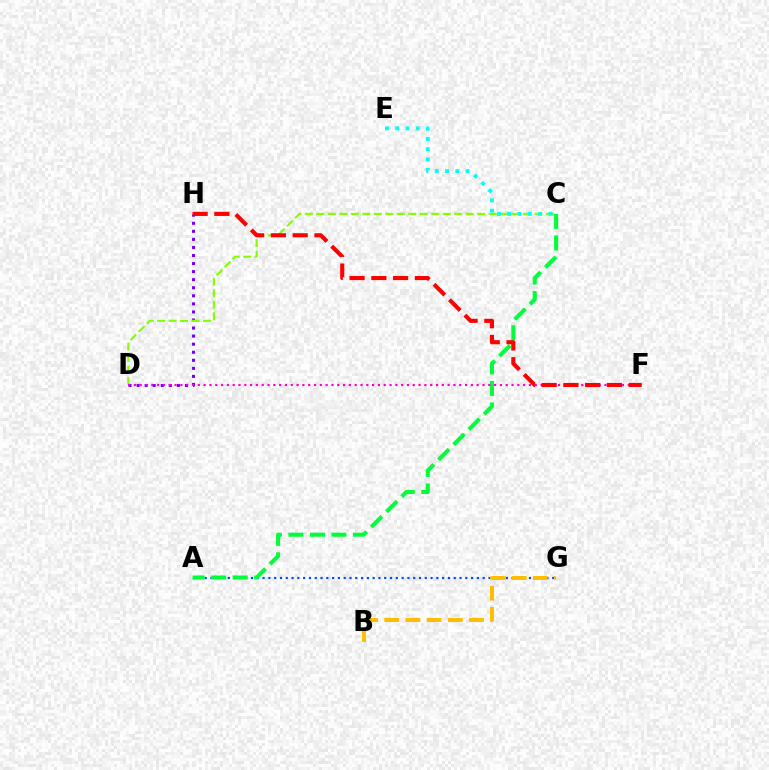{('D', 'H'): [{'color': '#7200ff', 'line_style': 'dotted', 'thickness': 2.19}], ('C', 'D'): [{'color': '#84ff00', 'line_style': 'dashed', 'thickness': 1.56}], ('A', 'G'): [{'color': '#004bff', 'line_style': 'dotted', 'thickness': 1.57}], ('A', 'C'): [{'color': '#00ff39', 'line_style': 'dashed', 'thickness': 2.92}], ('D', 'F'): [{'color': '#ff00cf', 'line_style': 'dotted', 'thickness': 1.58}], ('B', 'G'): [{'color': '#ffbd00', 'line_style': 'dashed', 'thickness': 2.88}], ('C', 'E'): [{'color': '#00fff6', 'line_style': 'dotted', 'thickness': 2.79}], ('F', 'H'): [{'color': '#ff0000', 'line_style': 'dashed', 'thickness': 2.96}]}